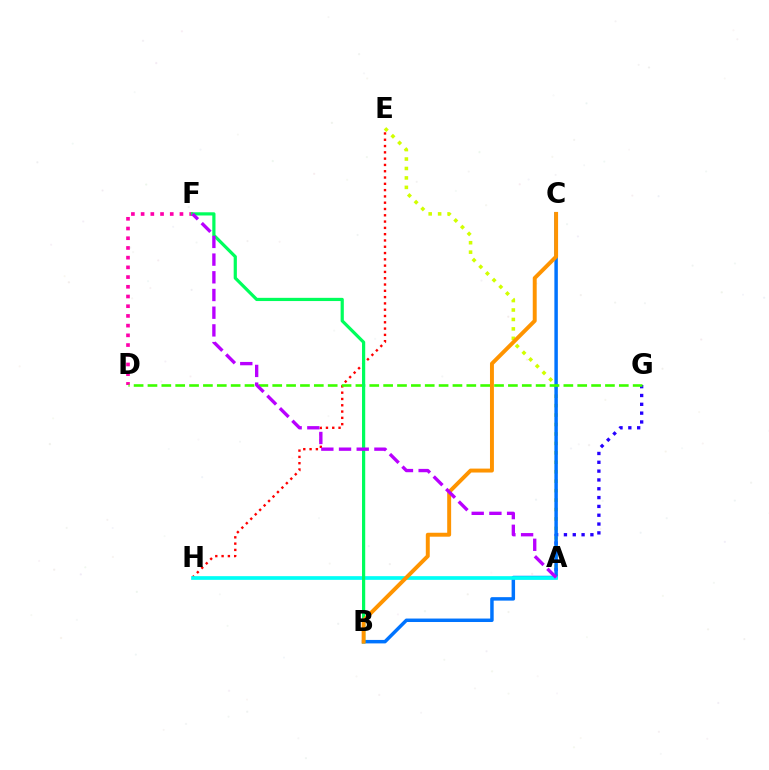{('A', 'G'): [{'color': '#2500ff', 'line_style': 'dotted', 'thickness': 2.4}], ('E', 'H'): [{'color': '#ff0000', 'line_style': 'dotted', 'thickness': 1.71}], ('A', 'E'): [{'color': '#d1ff00', 'line_style': 'dotted', 'thickness': 2.57}], ('B', 'C'): [{'color': '#0074ff', 'line_style': 'solid', 'thickness': 2.5}, {'color': '#ff9400', 'line_style': 'solid', 'thickness': 2.83}], ('D', 'F'): [{'color': '#ff00ac', 'line_style': 'dotted', 'thickness': 2.64}], ('A', 'H'): [{'color': '#00fff6', 'line_style': 'solid', 'thickness': 2.66}], ('D', 'G'): [{'color': '#3dff00', 'line_style': 'dashed', 'thickness': 1.88}], ('B', 'F'): [{'color': '#00ff5c', 'line_style': 'solid', 'thickness': 2.31}], ('A', 'F'): [{'color': '#b900ff', 'line_style': 'dashed', 'thickness': 2.4}]}